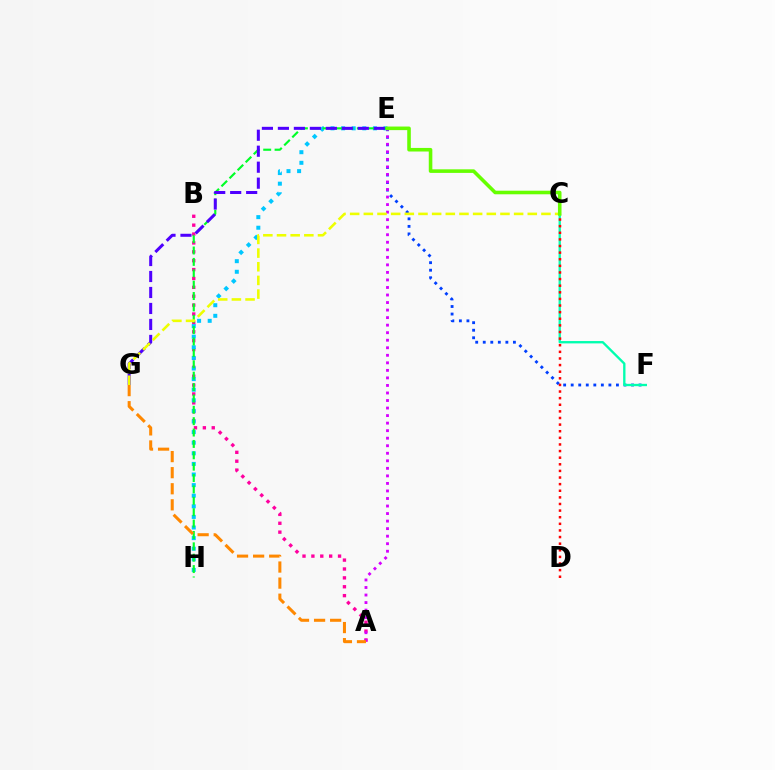{('A', 'B'): [{'color': '#ff00a0', 'line_style': 'dotted', 'thickness': 2.41}], ('E', 'H'): [{'color': '#00c7ff', 'line_style': 'dotted', 'thickness': 2.88}, {'color': '#00ff27', 'line_style': 'dashed', 'thickness': 1.55}], ('E', 'F'): [{'color': '#003fff', 'line_style': 'dotted', 'thickness': 2.05}], ('E', 'G'): [{'color': '#4f00ff', 'line_style': 'dashed', 'thickness': 2.17}], ('A', 'E'): [{'color': '#d600ff', 'line_style': 'dotted', 'thickness': 2.05}], ('C', 'F'): [{'color': '#00ffaf', 'line_style': 'solid', 'thickness': 1.69}], ('C', 'D'): [{'color': '#ff0000', 'line_style': 'dotted', 'thickness': 1.8}], ('A', 'G'): [{'color': '#ff8800', 'line_style': 'dashed', 'thickness': 2.18}], ('C', 'G'): [{'color': '#eeff00', 'line_style': 'dashed', 'thickness': 1.86}], ('C', 'E'): [{'color': '#66ff00', 'line_style': 'solid', 'thickness': 2.58}]}